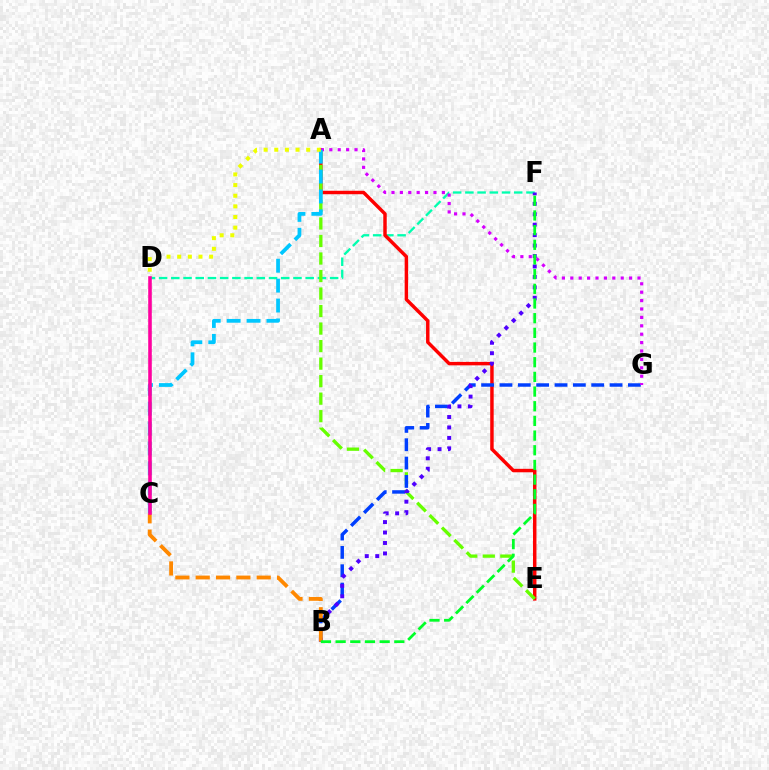{('D', 'F'): [{'color': '#00ffaf', 'line_style': 'dashed', 'thickness': 1.66}], ('A', 'E'): [{'color': '#ff0000', 'line_style': 'solid', 'thickness': 2.49}, {'color': '#66ff00', 'line_style': 'dashed', 'thickness': 2.38}], ('B', 'G'): [{'color': '#003fff', 'line_style': 'dashed', 'thickness': 2.49}], ('A', 'G'): [{'color': '#d600ff', 'line_style': 'dotted', 'thickness': 2.28}], ('A', 'C'): [{'color': '#00c7ff', 'line_style': 'dashed', 'thickness': 2.7}], ('A', 'D'): [{'color': '#eeff00', 'line_style': 'dotted', 'thickness': 2.89}], ('B', 'F'): [{'color': '#4f00ff', 'line_style': 'dotted', 'thickness': 2.84}, {'color': '#00ff27', 'line_style': 'dashed', 'thickness': 1.99}], ('B', 'C'): [{'color': '#ff8800', 'line_style': 'dashed', 'thickness': 2.76}], ('C', 'D'): [{'color': '#ff00a0', 'line_style': 'solid', 'thickness': 2.58}]}